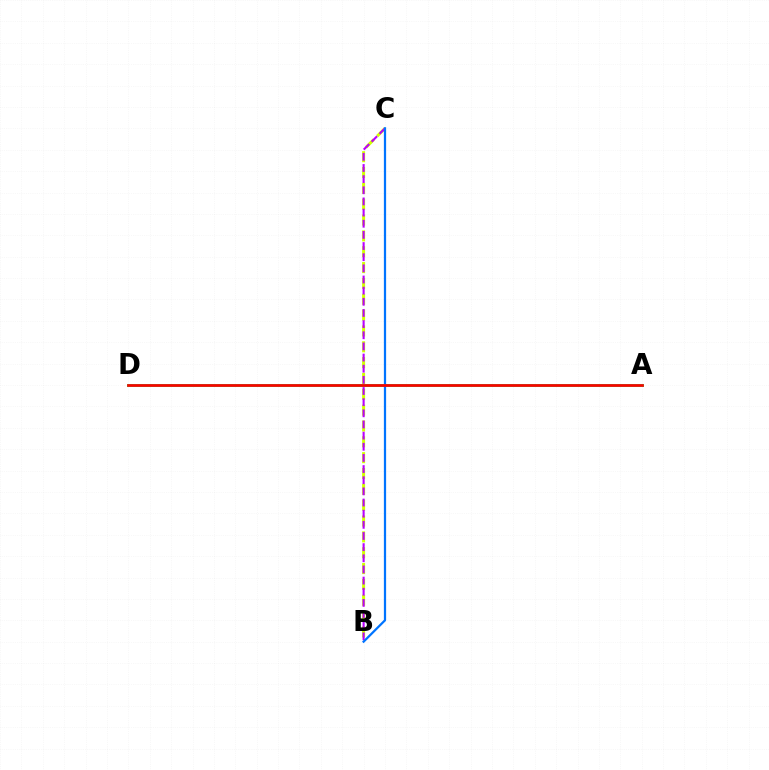{('A', 'D'): [{'color': '#00ff5c', 'line_style': 'solid', 'thickness': 2.1}, {'color': '#ff0000', 'line_style': 'solid', 'thickness': 1.92}], ('B', 'C'): [{'color': '#d1ff00', 'line_style': 'dashed', 'thickness': 2.15}, {'color': '#b900ff', 'line_style': 'dashed', 'thickness': 1.51}, {'color': '#0074ff', 'line_style': 'solid', 'thickness': 1.61}]}